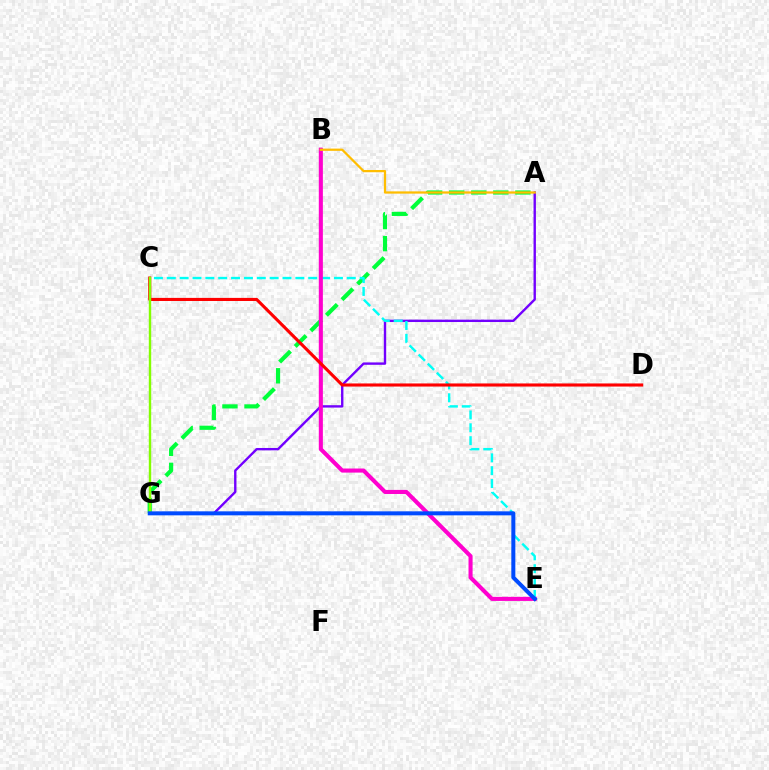{('A', 'G'): [{'color': '#00ff39', 'line_style': 'dashed', 'thickness': 3.0}, {'color': '#7200ff', 'line_style': 'solid', 'thickness': 1.72}], ('C', 'E'): [{'color': '#00fff6', 'line_style': 'dashed', 'thickness': 1.75}], ('B', 'E'): [{'color': '#ff00cf', 'line_style': 'solid', 'thickness': 2.94}], ('A', 'B'): [{'color': '#ffbd00', 'line_style': 'solid', 'thickness': 1.62}], ('C', 'D'): [{'color': '#ff0000', 'line_style': 'solid', 'thickness': 2.23}], ('C', 'G'): [{'color': '#84ff00', 'line_style': 'solid', 'thickness': 1.73}], ('E', 'G'): [{'color': '#004bff', 'line_style': 'solid', 'thickness': 2.88}]}